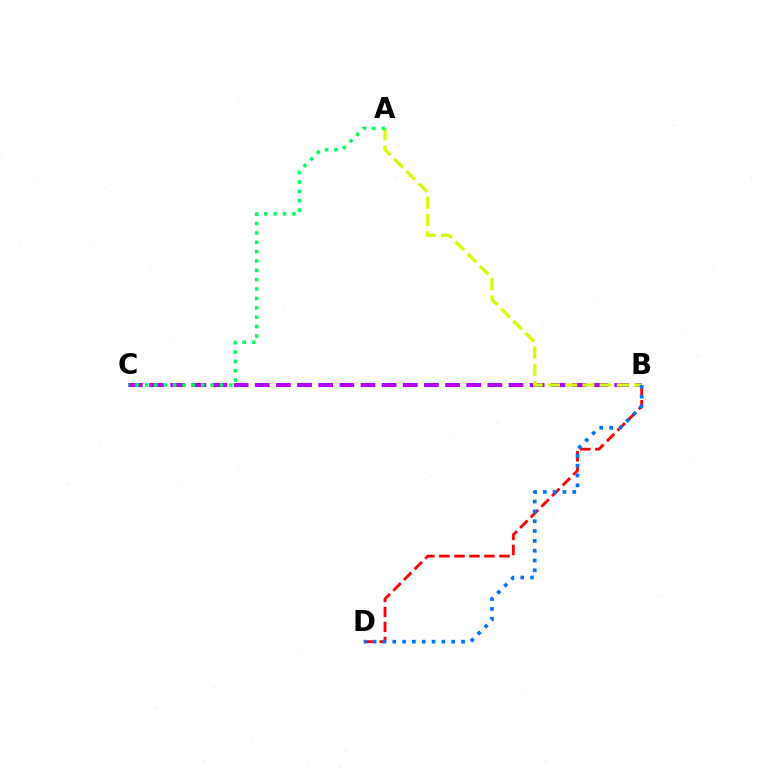{('B', 'D'): [{'color': '#ff0000', 'line_style': 'dashed', 'thickness': 2.04}, {'color': '#0074ff', 'line_style': 'dotted', 'thickness': 2.67}], ('B', 'C'): [{'color': '#b900ff', 'line_style': 'dashed', 'thickness': 2.87}], ('A', 'B'): [{'color': '#d1ff00', 'line_style': 'dashed', 'thickness': 2.34}], ('A', 'C'): [{'color': '#00ff5c', 'line_style': 'dotted', 'thickness': 2.55}]}